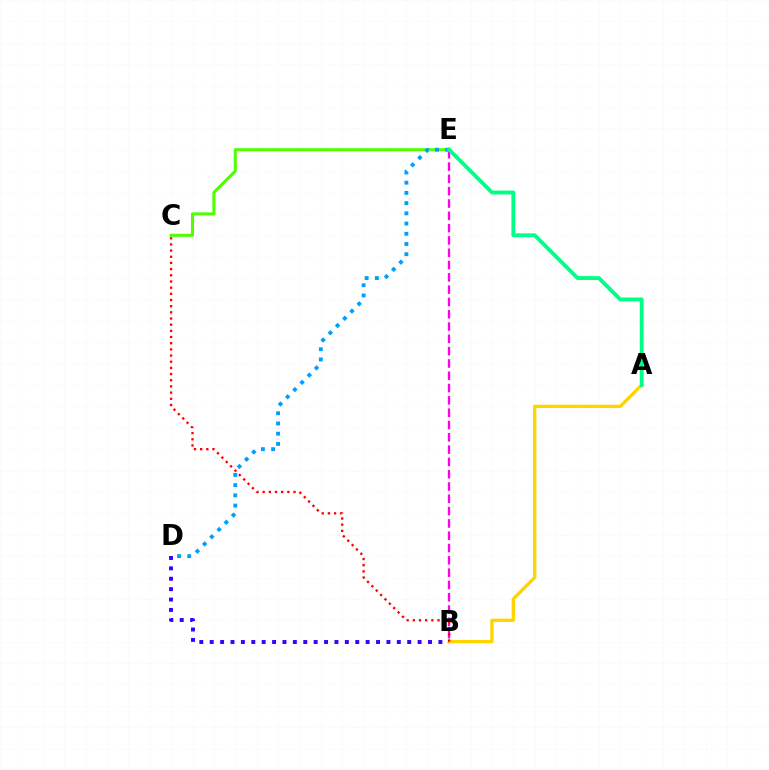{('A', 'B'): [{'color': '#ffd500', 'line_style': 'solid', 'thickness': 2.4}], ('C', 'E'): [{'color': '#4fff00', 'line_style': 'solid', 'thickness': 2.2}], ('B', 'D'): [{'color': '#3700ff', 'line_style': 'dotted', 'thickness': 2.82}], ('B', 'E'): [{'color': '#ff00ed', 'line_style': 'dashed', 'thickness': 1.67}], ('D', 'E'): [{'color': '#009eff', 'line_style': 'dotted', 'thickness': 2.78}], ('B', 'C'): [{'color': '#ff0000', 'line_style': 'dotted', 'thickness': 1.68}], ('A', 'E'): [{'color': '#00ff86', 'line_style': 'solid', 'thickness': 2.79}]}